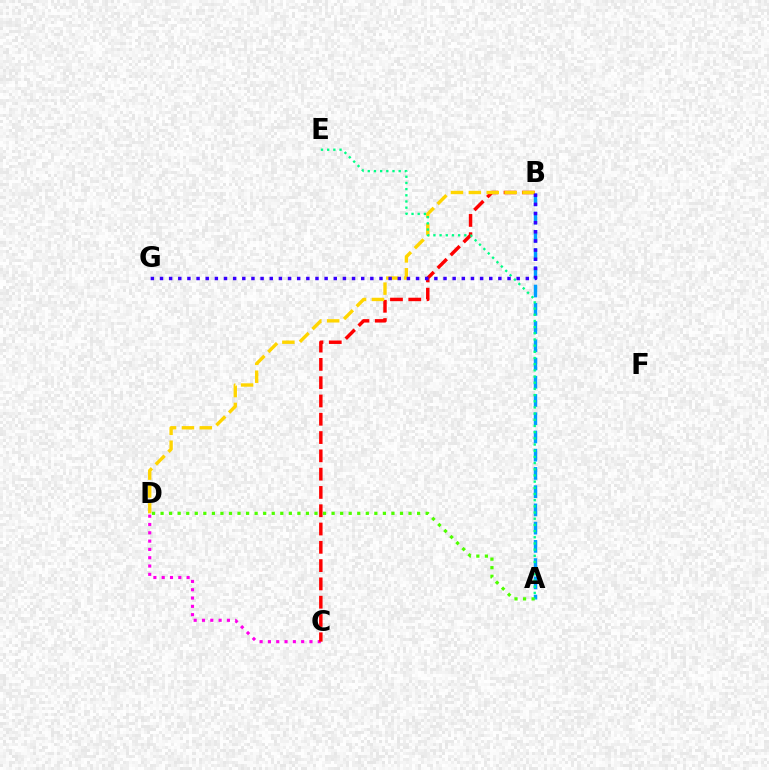{('C', 'D'): [{'color': '#ff00ed', 'line_style': 'dotted', 'thickness': 2.26}], ('A', 'B'): [{'color': '#009eff', 'line_style': 'dashed', 'thickness': 2.48}], ('B', 'C'): [{'color': '#ff0000', 'line_style': 'dashed', 'thickness': 2.49}], ('B', 'D'): [{'color': '#ffd500', 'line_style': 'dashed', 'thickness': 2.43}], ('B', 'G'): [{'color': '#3700ff', 'line_style': 'dotted', 'thickness': 2.48}], ('A', 'D'): [{'color': '#4fff00', 'line_style': 'dotted', 'thickness': 2.32}], ('A', 'E'): [{'color': '#00ff86', 'line_style': 'dotted', 'thickness': 1.68}]}